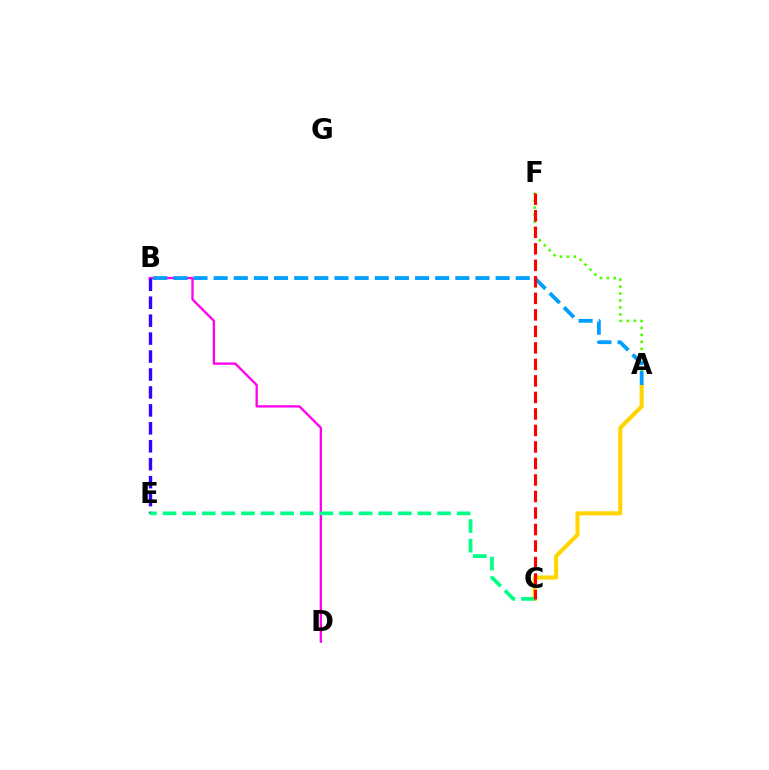{('B', 'D'): [{'color': '#ff00ed', 'line_style': 'solid', 'thickness': 1.67}], ('A', 'F'): [{'color': '#4fff00', 'line_style': 'dotted', 'thickness': 1.89}], ('A', 'C'): [{'color': '#ffd500', 'line_style': 'solid', 'thickness': 2.95}], ('A', 'B'): [{'color': '#009eff', 'line_style': 'dashed', 'thickness': 2.74}], ('B', 'E'): [{'color': '#3700ff', 'line_style': 'dashed', 'thickness': 2.44}], ('C', 'E'): [{'color': '#00ff86', 'line_style': 'dashed', 'thickness': 2.66}], ('C', 'F'): [{'color': '#ff0000', 'line_style': 'dashed', 'thickness': 2.24}]}